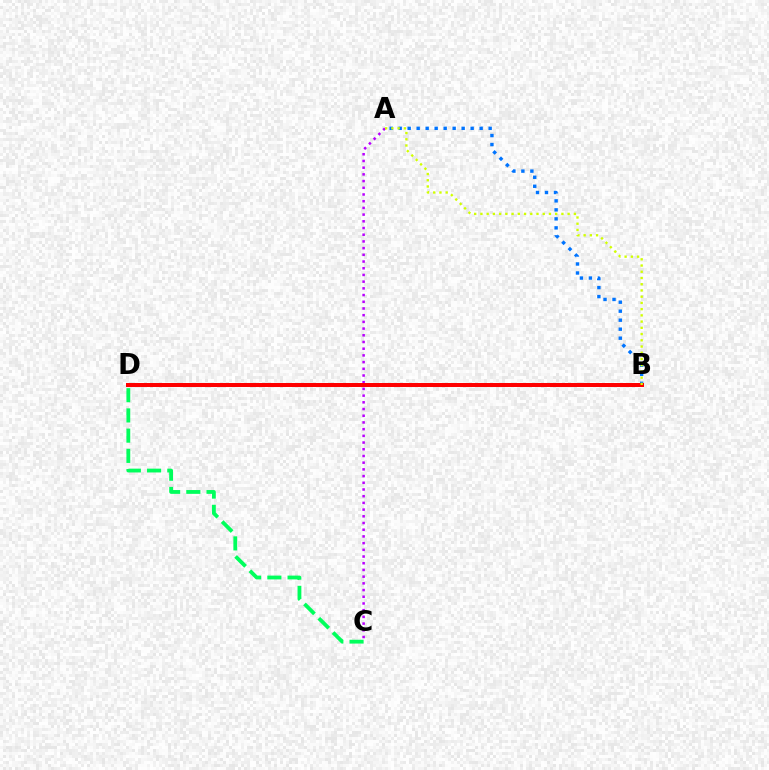{('C', 'D'): [{'color': '#00ff5c', 'line_style': 'dashed', 'thickness': 2.75}], ('A', 'C'): [{'color': '#b900ff', 'line_style': 'dotted', 'thickness': 1.82}], ('A', 'B'): [{'color': '#0074ff', 'line_style': 'dotted', 'thickness': 2.44}, {'color': '#d1ff00', 'line_style': 'dotted', 'thickness': 1.69}], ('B', 'D'): [{'color': '#ff0000', 'line_style': 'solid', 'thickness': 2.87}]}